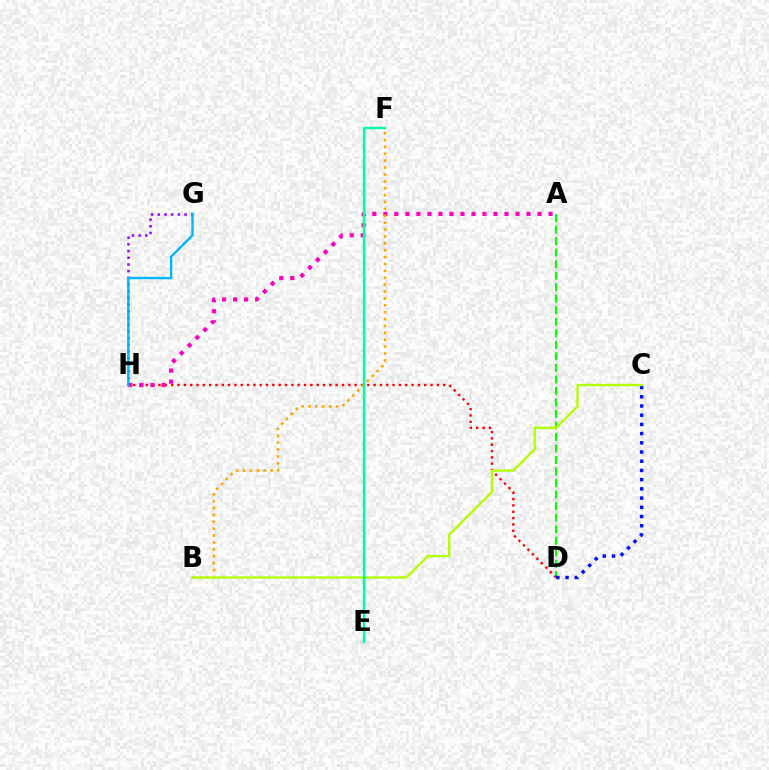{('A', 'D'): [{'color': '#08ff00', 'line_style': 'dashed', 'thickness': 1.57}], ('D', 'H'): [{'color': '#ff0000', 'line_style': 'dotted', 'thickness': 1.72}], ('C', 'D'): [{'color': '#0010ff', 'line_style': 'dotted', 'thickness': 2.5}], ('A', 'H'): [{'color': '#ff00bd', 'line_style': 'dotted', 'thickness': 2.99}], ('B', 'F'): [{'color': '#ffa500', 'line_style': 'dotted', 'thickness': 1.87}], ('B', 'C'): [{'color': '#b3ff00', 'line_style': 'solid', 'thickness': 1.69}], ('G', 'H'): [{'color': '#9b00ff', 'line_style': 'dotted', 'thickness': 1.82}, {'color': '#00b5ff', 'line_style': 'solid', 'thickness': 1.72}], ('E', 'F'): [{'color': '#00ff9d', 'line_style': 'solid', 'thickness': 1.74}]}